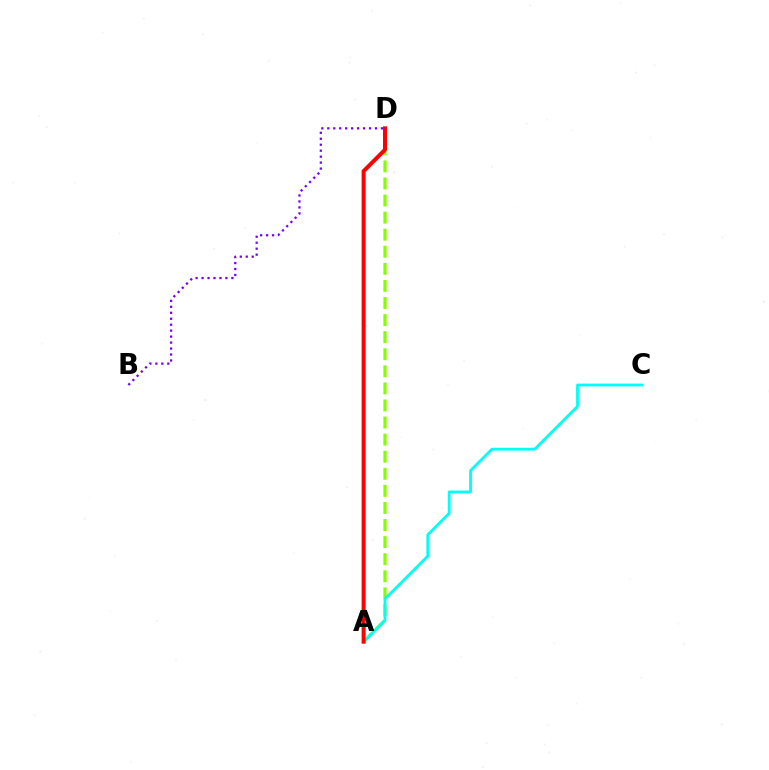{('B', 'D'): [{'color': '#7200ff', 'line_style': 'dotted', 'thickness': 1.62}], ('A', 'D'): [{'color': '#84ff00', 'line_style': 'dashed', 'thickness': 2.32}, {'color': '#ff0000', 'line_style': 'solid', 'thickness': 2.87}], ('A', 'C'): [{'color': '#00fff6', 'line_style': 'solid', 'thickness': 2.02}]}